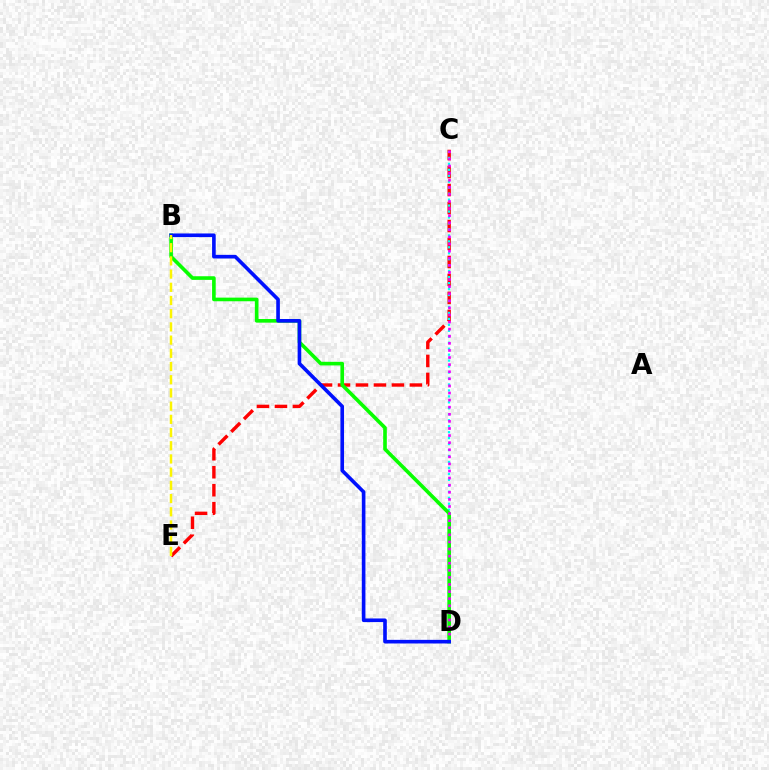{('C', 'E'): [{'color': '#ff0000', 'line_style': 'dashed', 'thickness': 2.44}], ('C', 'D'): [{'color': '#00fff6', 'line_style': 'dotted', 'thickness': 1.62}, {'color': '#ee00ff', 'line_style': 'dotted', 'thickness': 1.93}], ('B', 'D'): [{'color': '#08ff00', 'line_style': 'solid', 'thickness': 2.62}, {'color': '#0010ff', 'line_style': 'solid', 'thickness': 2.61}], ('B', 'E'): [{'color': '#fcf500', 'line_style': 'dashed', 'thickness': 1.79}]}